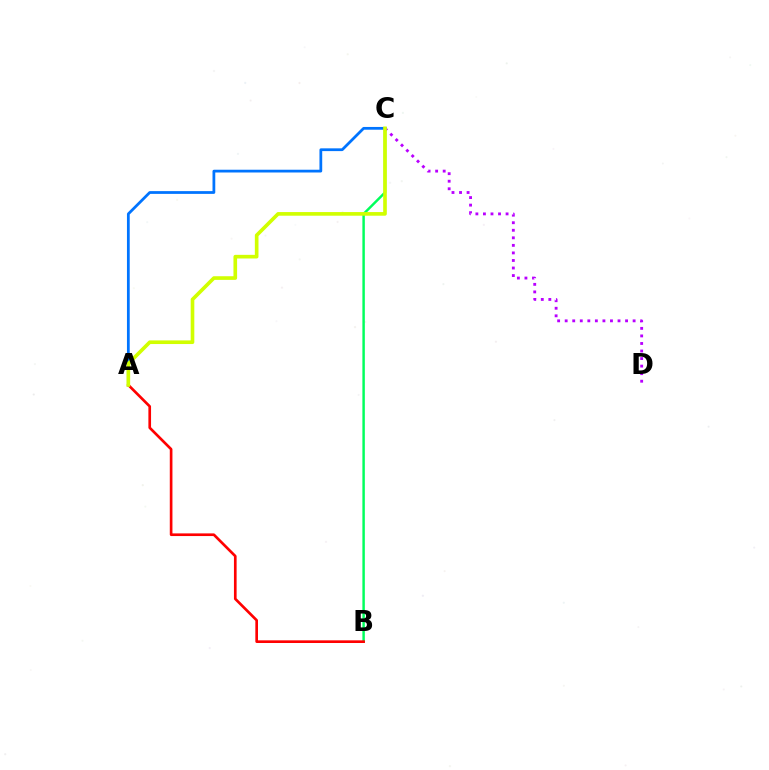{('C', 'D'): [{'color': '#b900ff', 'line_style': 'dotted', 'thickness': 2.05}], ('A', 'C'): [{'color': '#0074ff', 'line_style': 'solid', 'thickness': 1.99}, {'color': '#d1ff00', 'line_style': 'solid', 'thickness': 2.62}], ('B', 'C'): [{'color': '#00ff5c', 'line_style': 'solid', 'thickness': 1.77}], ('A', 'B'): [{'color': '#ff0000', 'line_style': 'solid', 'thickness': 1.92}]}